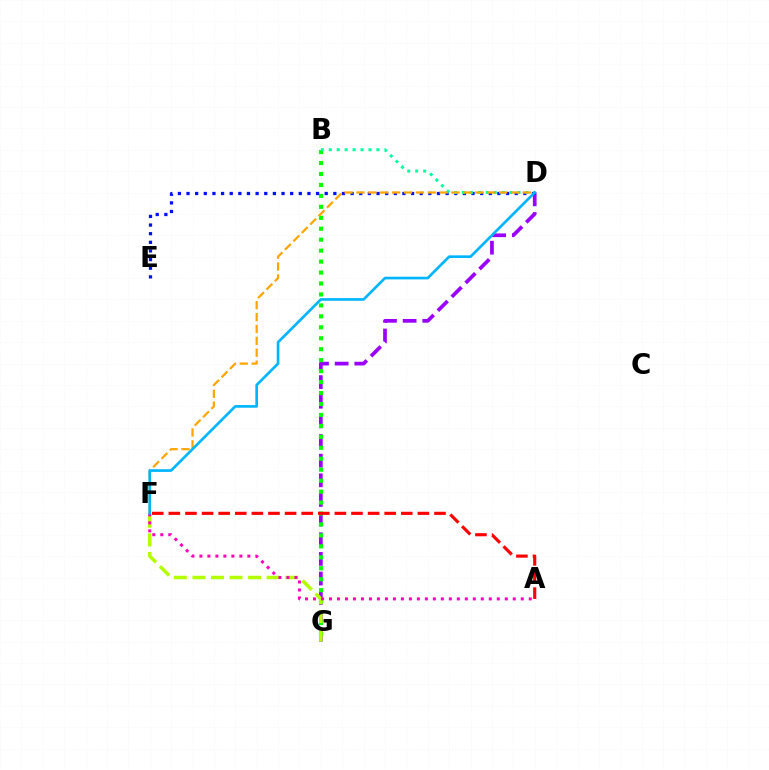{('D', 'G'): [{'color': '#9b00ff', 'line_style': 'dashed', 'thickness': 2.67}], ('B', 'G'): [{'color': '#08ff00', 'line_style': 'dotted', 'thickness': 2.98}], ('D', 'E'): [{'color': '#0010ff', 'line_style': 'dotted', 'thickness': 2.35}], ('F', 'G'): [{'color': '#b3ff00', 'line_style': 'dashed', 'thickness': 2.52}], ('A', 'F'): [{'color': '#ff00bd', 'line_style': 'dotted', 'thickness': 2.17}, {'color': '#ff0000', 'line_style': 'dashed', 'thickness': 2.26}], ('B', 'D'): [{'color': '#00ff9d', 'line_style': 'dotted', 'thickness': 2.16}], ('D', 'F'): [{'color': '#ffa500', 'line_style': 'dashed', 'thickness': 1.61}, {'color': '#00b5ff', 'line_style': 'solid', 'thickness': 1.92}]}